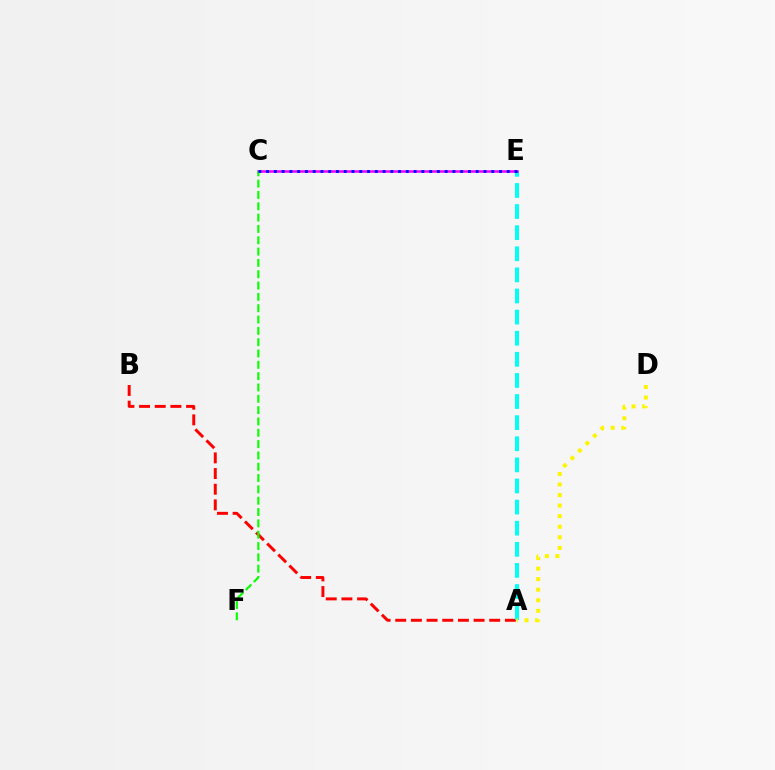{('A', 'B'): [{'color': '#ff0000', 'line_style': 'dashed', 'thickness': 2.13}], ('A', 'E'): [{'color': '#00fff6', 'line_style': 'dashed', 'thickness': 2.87}], ('A', 'D'): [{'color': '#fcf500', 'line_style': 'dotted', 'thickness': 2.87}], ('C', 'E'): [{'color': '#ee00ff', 'line_style': 'solid', 'thickness': 1.8}, {'color': '#0010ff', 'line_style': 'dotted', 'thickness': 2.11}], ('C', 'F'): [{'color': '#08ff00', 'line_style': 'dashed', 'thickness': 1.54}]}